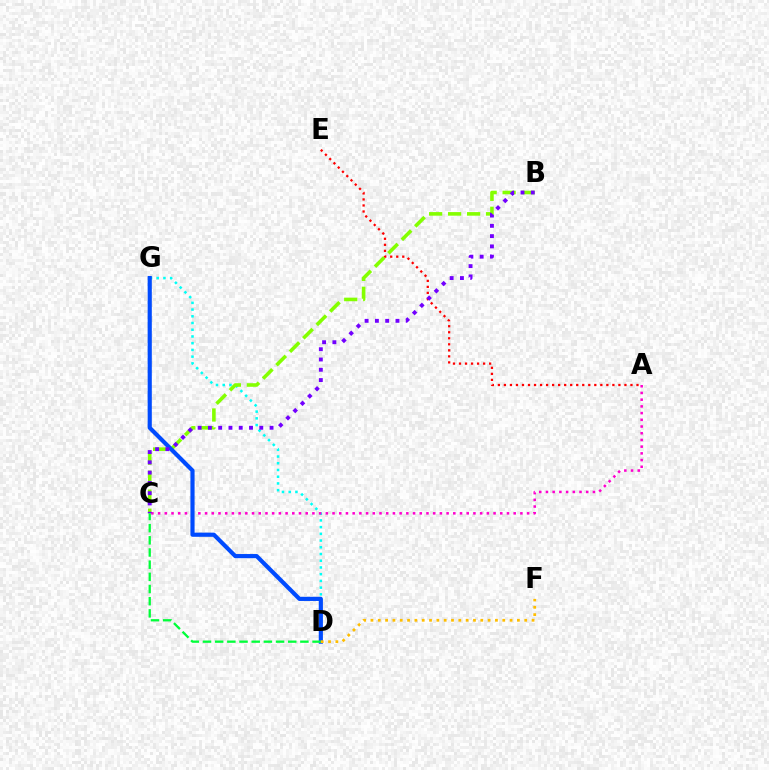{('D', 'G'): [{'color': '#00fff6', 'line_style': 'dotted', 'thickness': 1.83}, {'color': '#004bff', 'line_style': 'solid', 'thickness': 2.99}], ('B', 'C'): [{'color': '#84ff00', 'line_style': 'dashed', 'thickness': 2.58}, {'color': '#7200ff', 'line_style': 'dotted', 'thickness': 2.79}], ('A', 'E'): [{'color': '#ff0000', 'line_style': 'dotted', 'thickness': 1.64}], ('A', 'C'): [{'color': '#ff00cf', 'line_style': 'dotted', 'thickness': 1.82}], ('C', 'D'): [{'color': '#00ff39', 'line_style': 'dashed', 'thickness': 1.65}], ('D', 'F'): [{'color': '#ffbd00', 'line_style': 'dotted', 'thickness': 1.99}]}